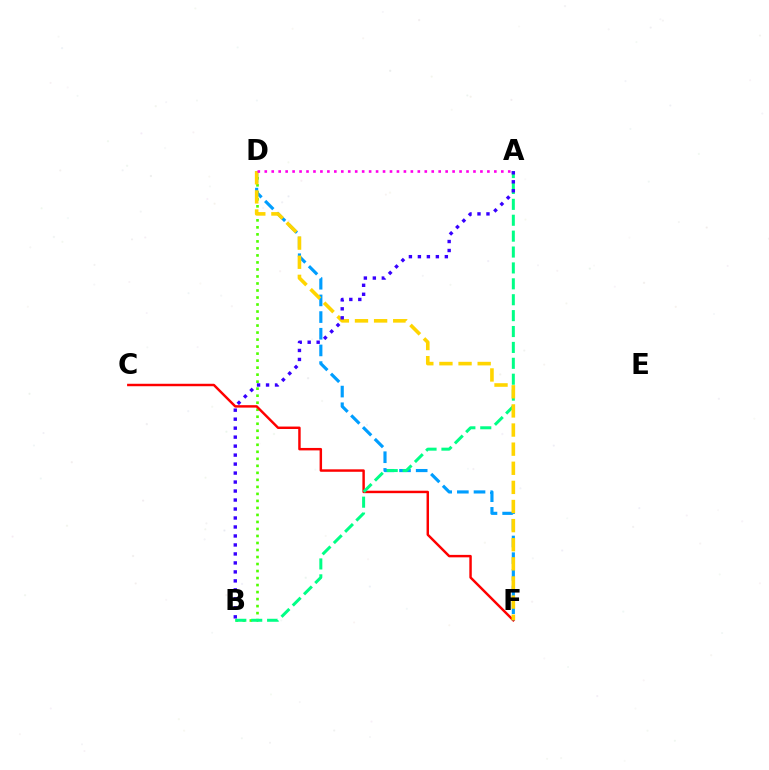{('B', 'D'): [{'color': '#4fff00', 'line_style': 'dotted', 'thickness': 1.91}], ('C', 'F'): [{'color': '#ff0000', 'line_style': 'solid', 'thickness': 1.77}], ('D', 'F'): [{'color': '#009eff', 'line_style': 'dashed', 'thickness': 2.26}, {'color': '#ffd500', 'line_style': 'dashed', 'thickness': 2.6}], ('A', 'B'): [{'color': '#00ff86', 'line_style': 'dashed', 'thickness': 2.16}, {'color': '#3700ff', 'line_style': 'dotted', 'thickness': 2.44}], ('A', 'D'): [{'color': '#ff00ed', 'line_style': 'dotted', 'thickness': 1.89}]}